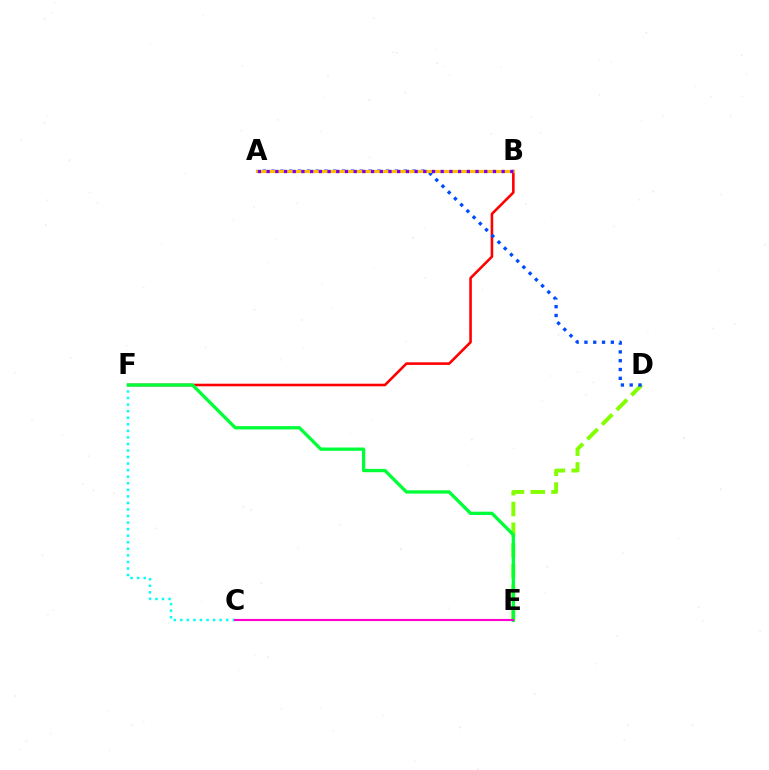{('B', 'F'): [{'color': '#ff0000', 'line_style': 'solid', 'thickness': 1.87}], ('D', 'E'): [{'color': '#84ff00', 'line_style': 'dashed', 'thickness': 2.82}], ('A', 'D'): [{'color': '#004bff', 'line_style': 'dotted', 'thickness': 2.39}], ('A', 'B'): [{'color': '#ffbd00', 'line_style': 'solid', 'thickness': 2.27}, {'color': '#7200ff', 'line_style': 'dotted', 'thickness': 2.37}], ('C', 'F'): [{'color': '#00fff6', 'line_style': 'dotted', 'thickness': 1.78}], ('E', 'F'): [{'color': '#00ff39', 'line_style': 'solid', 'thickness': 2.38}], ('C', 'E'): [{'color': '#ff00cf', 'line_style': 'solid', 'thickness': 1.54}]}